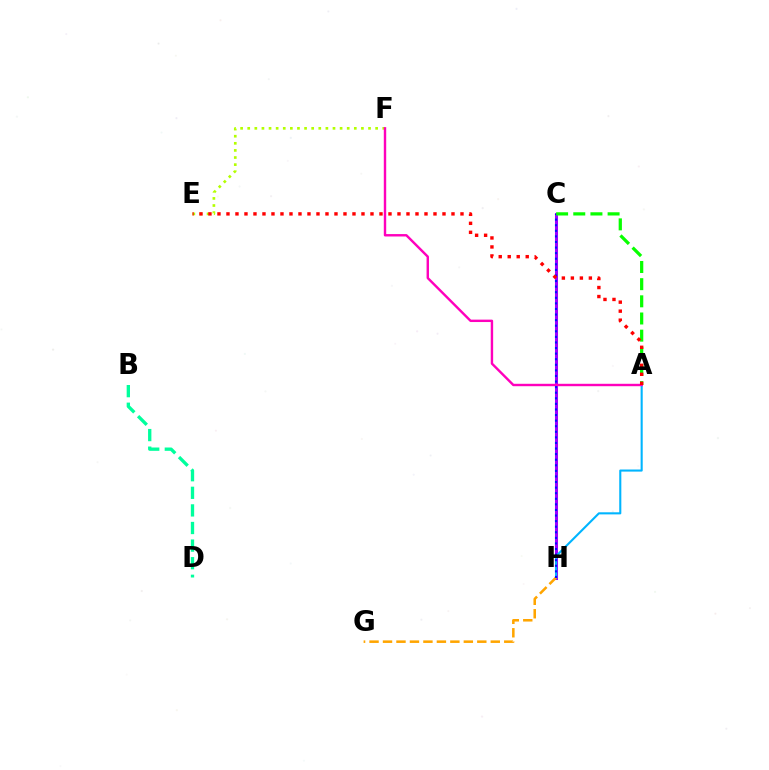{('C', 'H'): [{'color': '#9b00ff', 'line_style': 'solid', 'thickness': 2.18}, {'color': '#0010ff', 'line_style': 'dotted', 'thickness': 1.52}], ('B', 'D'): [{'color': '#00ff9d', 'line_style': 'dashed', 'thickness': 2.39}], ('A', 'H'): [{'color': '#00b5ff', 'line_style': 'solid', 'thickness': 1.51}], ('G', 'H'): [{'color': '#ffa500', 'line_style': 'dashed', 'thickness': 1.83}], ('E', 'F'): [{'color': '#b3ff00', 'line_style': 'dotted', 'thickness': 1.93}], ('A', 'F'): [{'color': '#ff00bd', 'line_style': 'solid', 'thickness': 1.74}], ('A', 'C'): [{'color': '#08ff00', 'line_style': 'dashed', 'thickness': 2.33}], ('A', 'E'): [{'color': '#ff0000', 'line_style': 'dotted', 'thickness': 2.45}]}